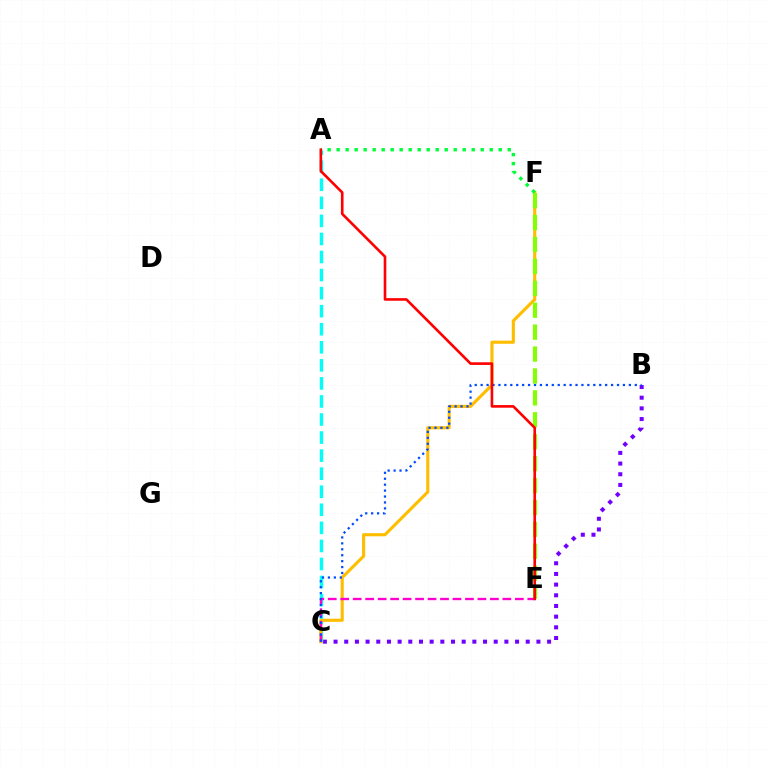{('B', 'C'): [{'color': '#7200ff', 'line_style': 'dotted', 'thickness': 2.9}, {'color': '#004bff', 'line_style': 'dotted', 'thickness': 1.61}], ('A', 'C'): [{'color': '#00fff6', 'line_style': 'dashed', 'thickness': 2.45}], ('C', 'F'): [{'color': '#ffbd00', 'line_style': 'solid', 'thickness': 2.24}], ('E', 'F'): [{'color': '#84ff00', 'line_style': 'dashed', 'thickness': 2.98}], ('C', 'E'): [{'color': '#ff00cf', 'line_style': 'dashed', 'thickness': 1.69}], ('A', 'F'): [{'color': '#00ff39', 'line_style': 'dotted', 'thickness': 2.45}], ('A', 'E'): [{'color': '#ff0000', 'line_style': 'solid', 'thickness': 1.89}]}